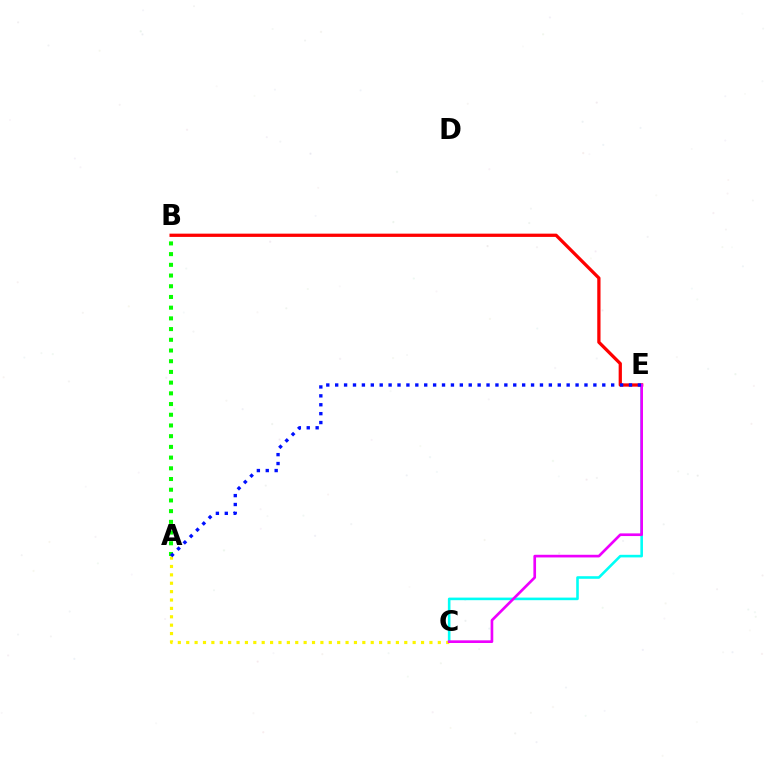{('C', 'E'): [{'color': '#00fff6', 'line_style': 'solid', 'thickness': 1.87}, {'color': '#ee00ff', 'line_style': 'solid', 'thickness': 1.92}], ('B', 'E'): [{'color': '#ff0000', 'line_style': 'solid', 'thickness': 2.35}], ('A', 'B'): [{'color': '#08ff00', 'line_style': 'dotted', 'thickness': 2.91}], ('A', 'C'): [{'color': '#fcf500', 'line_style': 'dotted', 'thickness': 2.28}], ('A', 'E'): [{'color': '#0010ff', 'line_style': 'dotted', 'thickness': 2.42}]}